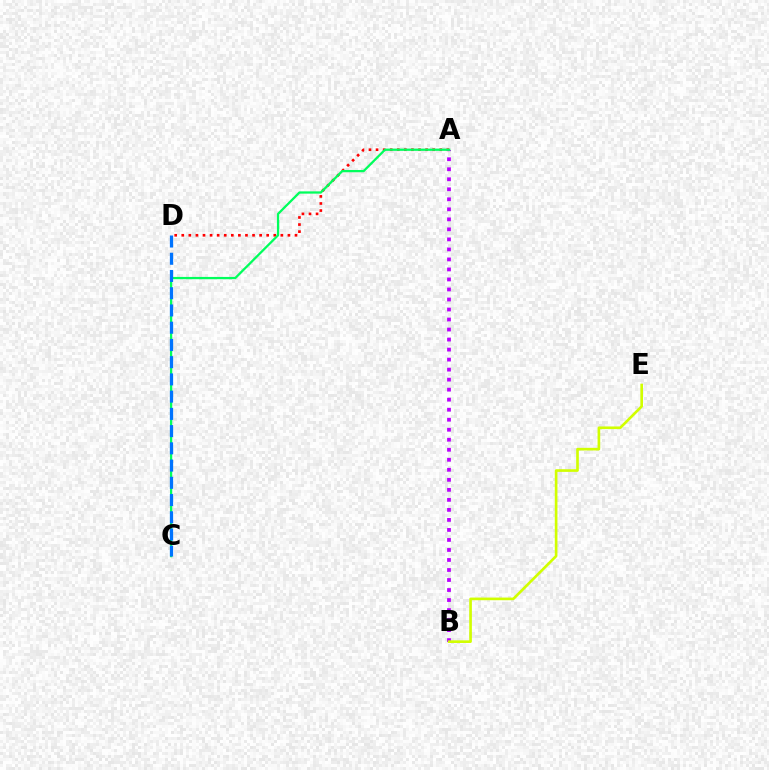{('A', 'D'): [{'color': '#ff0000', 'line_style': 'dotted', 'thickness': 1.92}], ('A', 'B'): [{'color': '#b900ff', 'line_style': 'dotted', 'thickness': 2.72}], ('B', 'E'): [{'color': '#d1ff00', 'line_style': 'solid', 'thickness': 1.91}], ('A', 'C'): [{'color': '#00ff5c', 'line_style': 'solid', 'thickness': 1.63}], ('C', 'D'): [{'color': '#0074ff', 'line_style': 'dashed', 'thickness': 2.34}]}